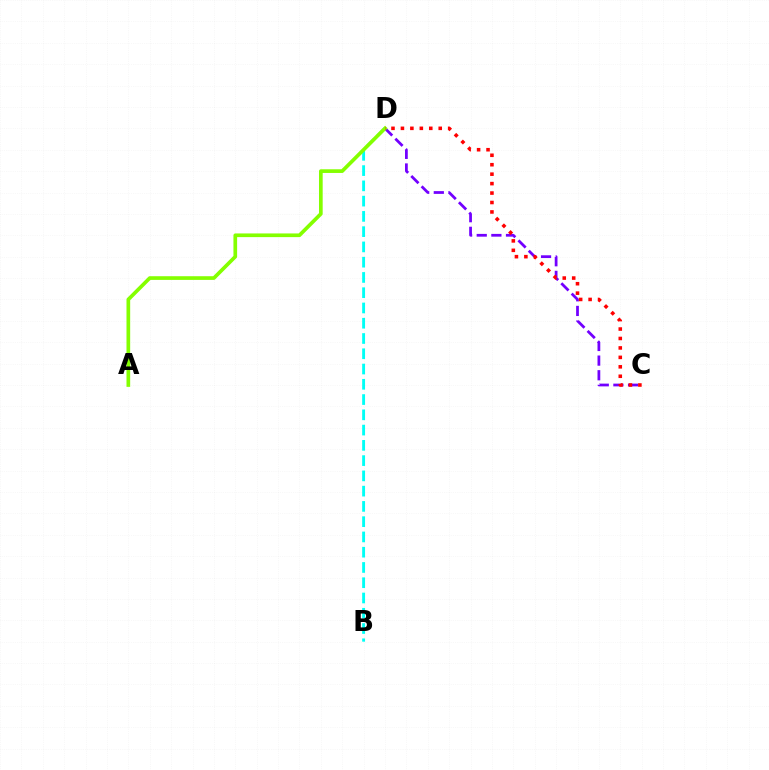{('C', 'D'): [{'color': '#7200ff', 'line_style': 'dashed', 'thickness': 1.99}, {'color': '#ff0000', 'line_style': 'dotted', 'thickness': 2.57}], ('B', 'D'): [{'color': '#00fff6', 'line_style': 'dashed', 'thickness': 2.07}], ('A', 'D'): [{'color': '#84ff00', 'line_style': 'solid', 'thickness': 2.65}]}